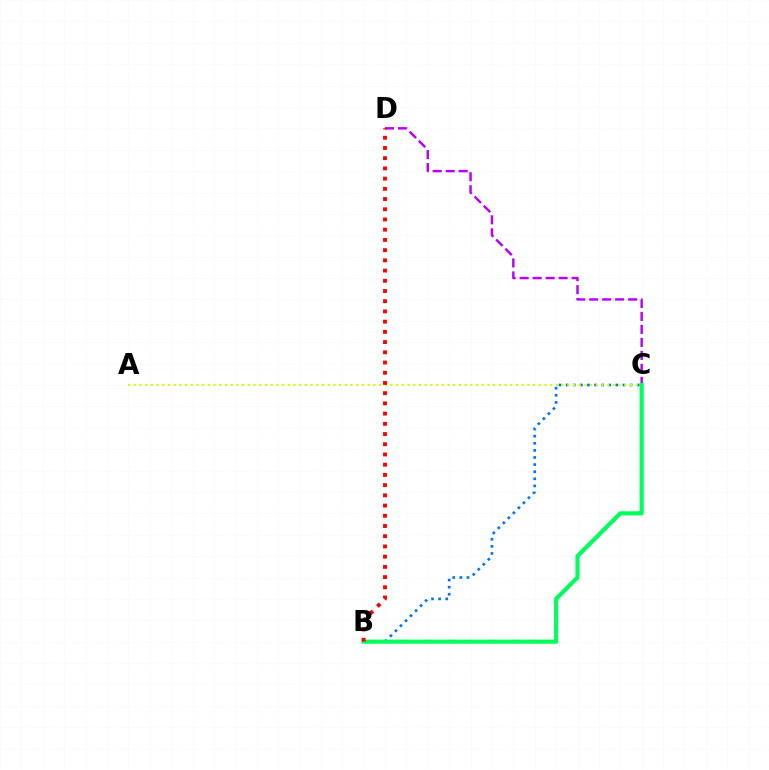{('C', 'D'): [{'color': '#b900ff', 'line_style': 'dashed', 'thickness': 1.76}], ('B', 'C'): [{'color': '#0074ff', 'line_style': 'dotted', 'thickness': 1.93}, {'color': '#00ff5c', 'line_style': 'solid', 'thickness': 2.98}], ('A', 'C'): [{'color': '#d1ff00', 'line_style': 'dotted', 'thickness': 1.55}], ('B', 'D'): [{'color': '#ff0000', 'line_style': 'dotted', 'thickness': 2.78}]}